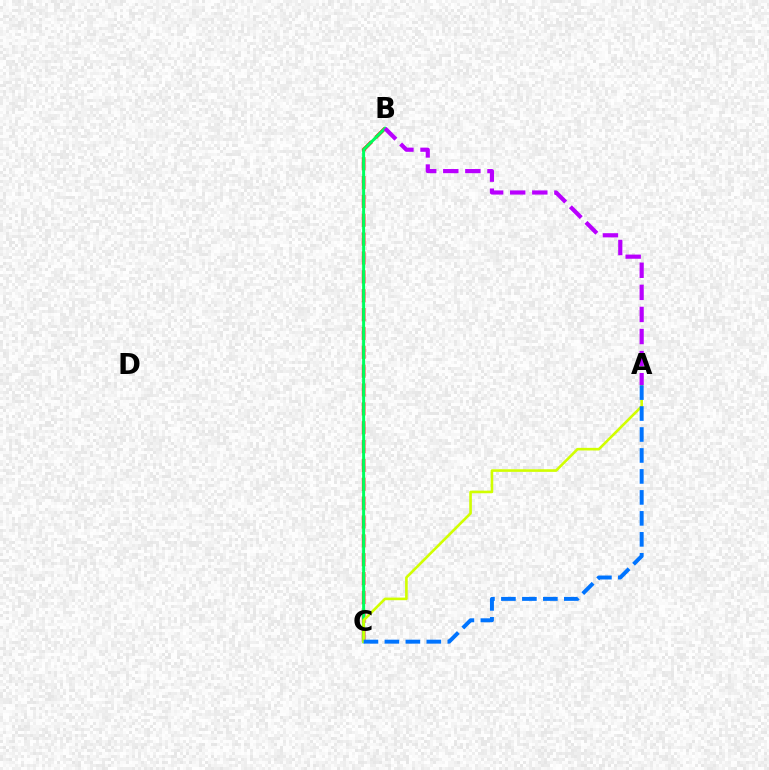{('B', 'C'): [{'color': '#ff0000', 'line_style': 'dashed', 'thickness': 2.56}, {'color': '#00ff5c', 'line_style': 'solid', 'thickness': 2.15}], ('A', 'C'): [{'color': '#d1ff00', 'line_style': 'solid', 'thickness': 1.88}, {'color': '#0074ff', 'line_style': 'dashed', 'thickness': 2.85}], ('A', 'B'): [{'color': '#b900ff', 'line_style': 'dashed', 'thickness': 3.0}]}